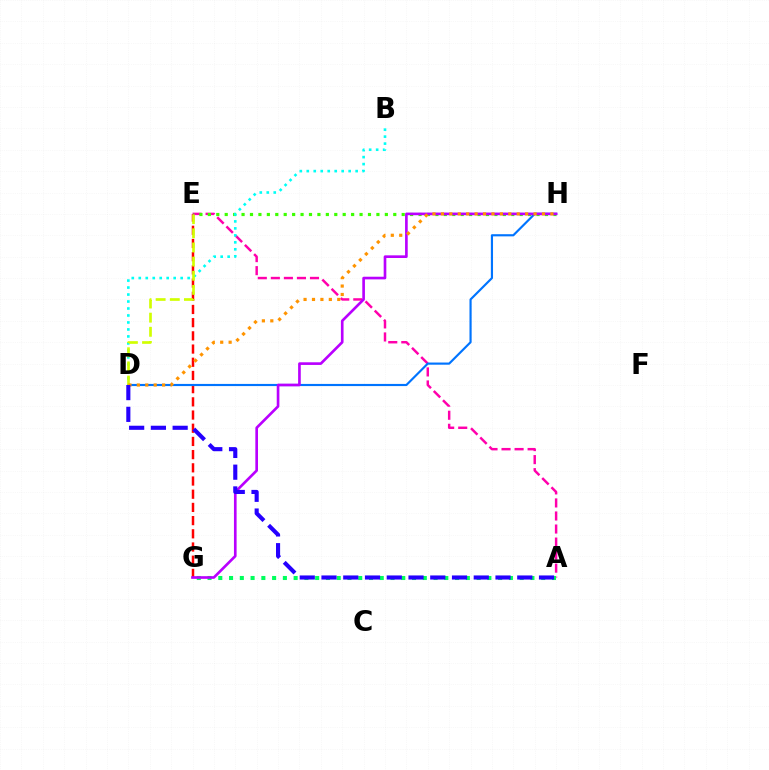{('E', 'G'): [{'color': '#ff0000', 'line_style': 'dashed', 'thickness': 1.79}], ('A', 'E'): [{'color': '#ff00ac', 'line_style': 'dashed', 'thickness': 1.77}], ('E', 'H'): [{'color': '#3dff00', 'line_style': 'dotted', 'thickness': 2.29}], ('B', 'D'): [{'color': '#00fff6', 'line_style': 'dotted', 'thickness': 1.9}], ('D', 'H'): [{'color': '#0074ff', 'line_style': 'solid', 'thickness': 1.55}, {'color': '#ff9400', 'line_style': 'dotted', 'thickness': 2.29}], ('A', 'G'): [{'color': '#00ff5c', 'line_style': 'dotted', 'thickness': 2.92}], ('G', 'H'): [{'color': '#b900ff', 'line_style': 'solid', 'thickness': 1.91}], ('D', 'E'): [{'color': '#d1ff00', 'line_style': 'dashed', 'thickness': 1.92}], ('A', 'D'): [{'color': '#2500ff', 'line_style': 'dashed', 'thickness': 2.95}]}